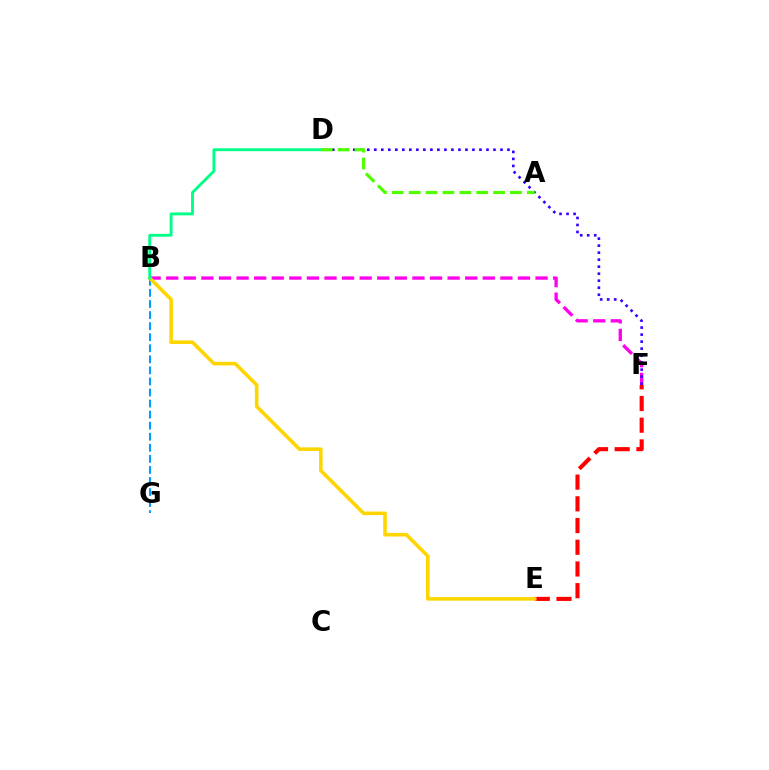{('B', 'F'): [{'color': '#ff00ed', 'line_style': 'dashed', 'thickness': 2.39}], ('B', 'G'): [{'color': '#009eff', 'line_style': 'dashed', 'thickness': 1.5}], ('E', 'F'): [{'color': '#ff0000', 'line_style': 'dashed', 'thickness': 2.95}], ('B', 'E'): [{'color': '#ffd500', 'line_style': 'solid', 'thickness': 2.59}], ('D', 'F'): [{'color': '#3700ff', 'line_style': 'dotted', 'thickness': 1.9}], ('B', 'D'): [{'color': '#00ff86', 'line_style': 'solid', 'thickness': 2.06}], ('A', 'D'): [{'color': '#4fff00', 'line_style': 'dashed', 'thickness': 2.29}]}